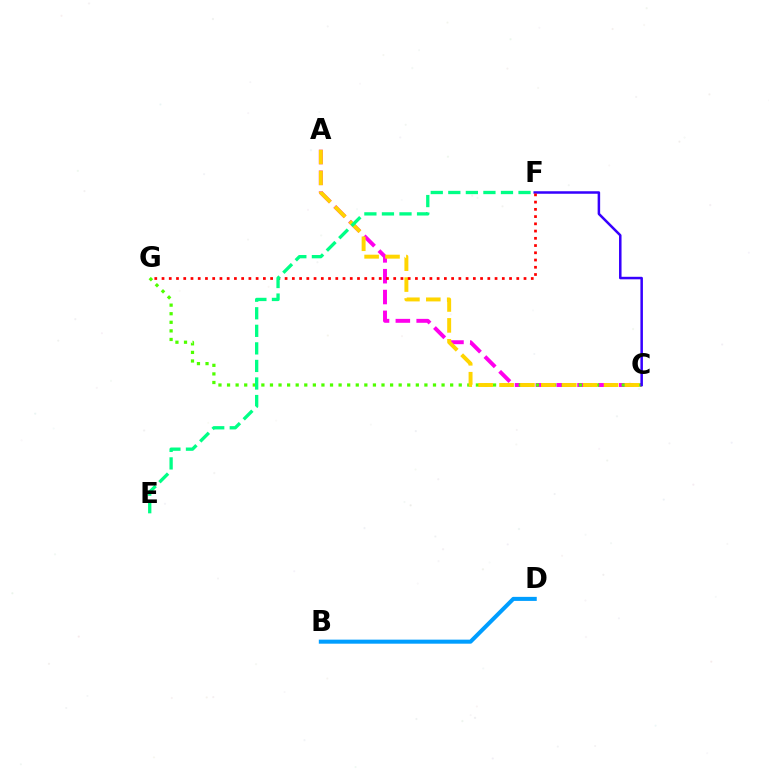{('B', 'D'): [{'color': '#009eff', 'line_style': 'solid', 'thickness': 2.91}], ('A', 'C'): [{'color': '#ff00ed', 'line_style': 'dashed', 'thickness': 2.83}, {'color': '#ffd500', 'line_style': 'dashed', 'thickness': 2.84}], ('C', 'G'): [{'color': '#4fff00', 'line_style': 'dotted', 'thickness': 2.33}], ('C', 'F'): [{'color': '#3700ff', 'line_style': 'solid', 'thickness': 1.81}], ('F', 'G'): [{'color': '#ff0000', 'line_style': 'dotted', 'thickness': 1.97}], ('E', 'F'): [{'color': '#00ff86', 'line_style': 'dashed', 'thickness': 2.38}]}